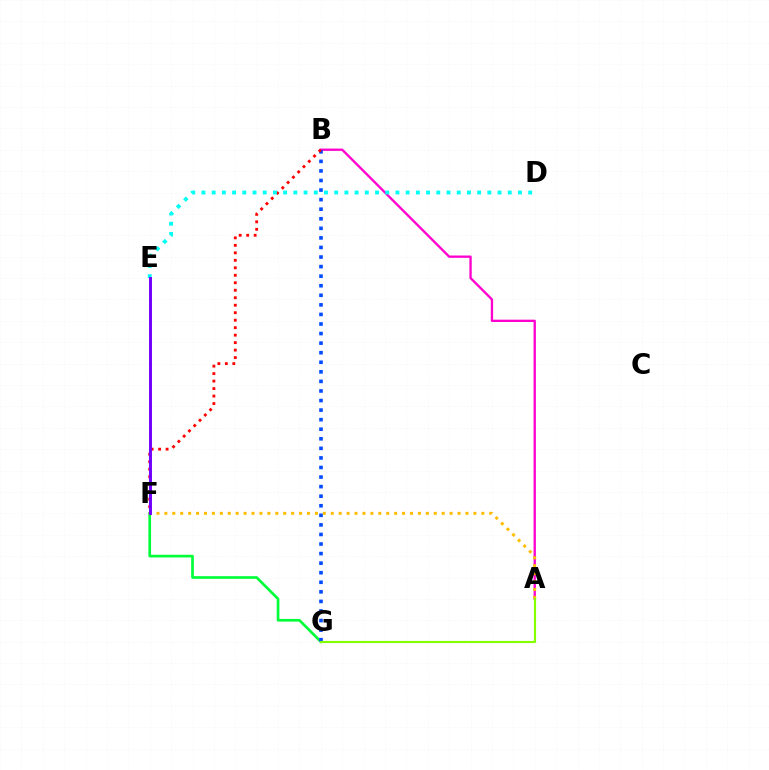{('F', 'G'): [{'color': '#00ff39', 'line_style': 'solid', 'thickness': 1.93}], ('A', 'B'): [{'color': '#ff00cf', 'line_style': 'solid', 'thickness': 1.67}], ('A', 'F'): [{'color': '#ffbd00', 'line_style': 'dotted', 'thickness': 2.15}], ('B', 'G'): [{'color': '#004bff', 'line_style': 'dotted', 'thickness': 2.6}], ('B', 'F'): [{'color': '#ff0000', 'line_style': 'dotted', 'thickness': 2.03}], ('D', 'E'): [{'color': '#00fff6', 'line_style': 'dotted', 'thickness': 2.77}], ('A', 'G'): [{'color': '#84ff00', 'line_style': 'solid', 'thickness': 1.54}], ('E', 'F'): [{'color': '#7200ff', 'line_style': 'solid', 'thickness': 2.12}]}